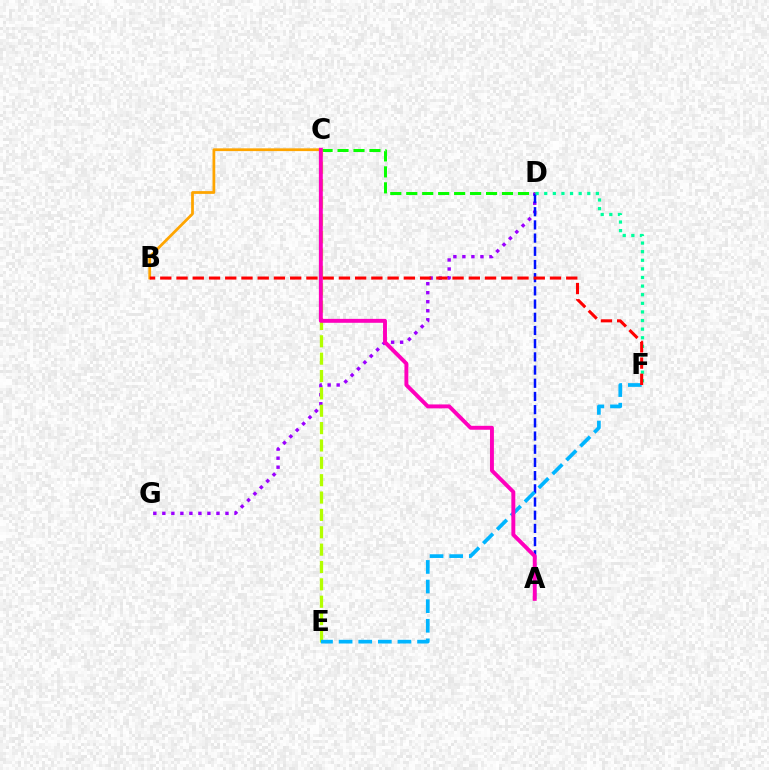{('C', 'D'): [{'color': '#08ff00', 'line_style': 'dashed', 'thickness': 2.17}], ('D', 'G'): [{'color': '#9b00ff', 'line_style': 'dotted', 'thickness': 2.45}], ('B', 'C'): [{'color': '#ffa500', 'line_style': 'solid', 'thickness': 1.98}], ('A', 'D'): [{'color': '#0010ff', 'line_style': 'dashed', 'thickness': 1.79}], ('C', 'E'): [{'color': '#b3ff00', 'line_style': 'dashed', 'thickness': 2.36}], ('E', 'F'): [{'color': '#00b5ff', 'line_style': 'dashed', 'thickness': 2.66}], ('D', 'F'): [{'color': '#00ff9d', 'line_style': 'dotted', 'thickness': 2.34}], ('B', 'F'): [{'color': '#ff0000', 'line_style': 'dashed', 'thickness': 2.21}], ('A', 'C'): [{'color': '#ff00bd', 'line_style': 'solid', 'thickness': 2.82}]}